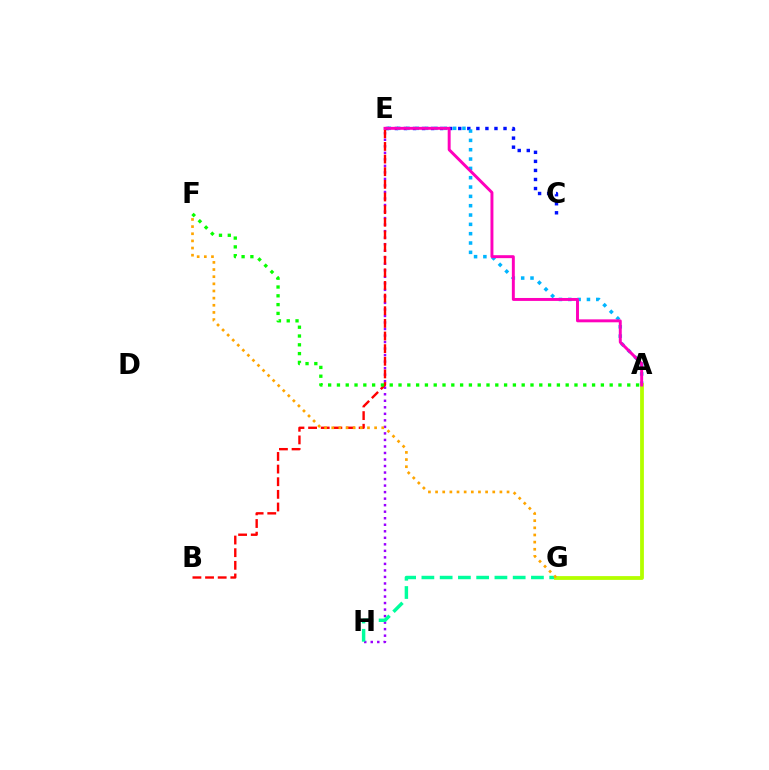{('C', 'E'): [{'color': '#0010ff', 'line_style': 'dotted', 'thickness': 2.46}], ('E', 'H'): [{'color': '#9b00ff', 'line_style': 'dotted', 'thickness': 1.77}], ('B', 'E'): [{'color': '#ff0000', 'line_style': 'dashed', 'thickness': 1.72}], ('A', 'E'): [{'color': '#00b5ff', 'line_style': 'dotted', 'thickness': 2.53}, {'color': '#ff00bd', 'line_style': 'solid', 'thickness': 2.12}], ('G', 'H'): [{'color': '#00ff9d', 'line_style': 'dashed', 'thickness': 2.48}], ('A', 'G'): [{'color': '#b3ff00', 'line_style': 'solid', 'thickness': 2.73}], ('F', 'G'): [{'color': '#ffa500', 'line_style': 'dotted', 'thickness': 1.94}], ('A', 'F'): [{'color': '#08ff00', 'line_style': 'dotted', 'thickness': 2.39}]}